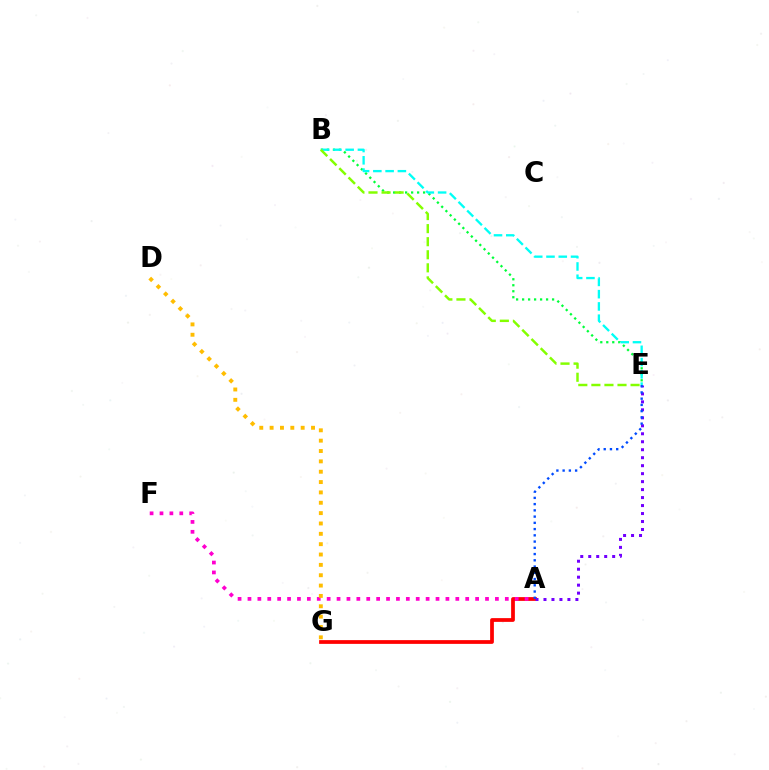{('A', 'G'): [{'color': '#ff0000', 'line_style': 'solid', 'thickness': 2.7}], ('B', 'E'): [{'color': '#00ff39', 'line_style': 'dotted', 'thickness': 1.63}, {'color': '#00fff6', 'line_style': 'dashed', 'thickness': 1.67}, {'color': '#84ff00', 'line_style': 'dashed', 'thickness': 1.77}], ('A', 'F'): [{'color': '#ff00cf', 'line_style': 'dotted', 'thickness': 2.69}], ('A', 'E'): [{'color': '#7200ff', 'line_style': 'dotted', 'thickness': 2.17}, {'color': '#004bff', 'line_style': 'dotted', 'thickness': 1.7}], ('D', 'G'): [{'color': '#ffbd00', 'line_style': 'dotted', 'thickness': 2.81}]}